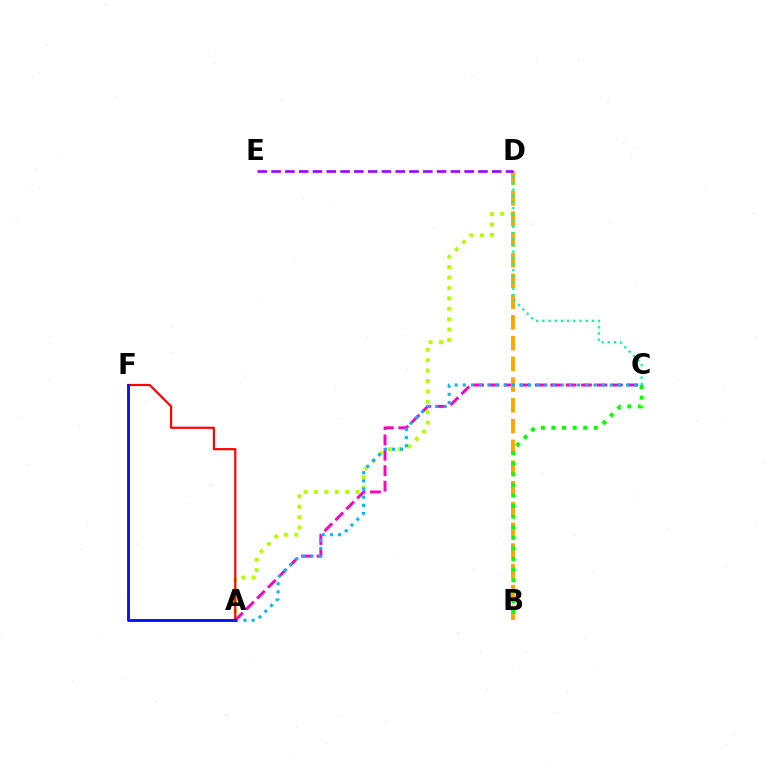{('A', 'D'): [{'color': '#b3ff00', 'line_style': 'dotted', 'thickness': 2.83}], ('A', 'C'): [{'color': '#ff00bd', 'line_style': 'dashed', 'thickness': 2.09}, {'color': '#00b5ff', 'line_style': 'dotted', 'thickness': 2.22}], ('B', 'D'): [{'color': '#ffa500', 'line_style': 'dashed', 'thickness': 2.82}], ('C', 'D'): [{'color': '#00ff9d', 'line_style': 'dotted', 'thickness': 1.68}], ('D', 'E'): [{'color': '#9b00ff', 'line_style': 'dashed', 'thickness': 1.87}], ('A', 'F'): [{'color': '#ff0000', 'line_style': 'solid', 'thickness': 1.56}, {'color': '#0010ff', 'line_style': 'solid', 'thickness': 2.06}], ('B', 'C'): [{'color': '#08ff00', 'line_style': 'dotted', 'thickness': 2.88}]}